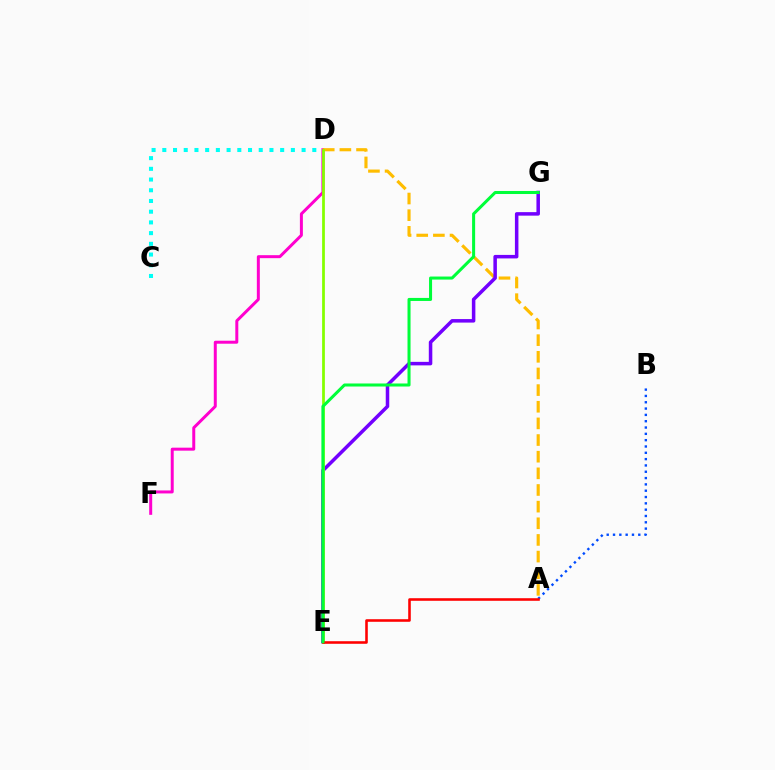{('D', 'F'): [{'color': '#ff00cf', 'line_style': 'solid', 'thickness': 2.15}], ('A', 'D'): [{'color': '#ffbd00', 'line_style': 'dashed', 'thickness': 2.26}], ('E', 'G'): [{'color': '#7200ff', 'line_style': 'solid', 'thickness': 2.53}, {'color': '#00ff39', 'line_style': 'solid', 'thickness': 2.19}], ('A', 'B'): [{'color': '#004bff', 'line_style': 'dotted', 'thickness': 1.72}], ('D', 'E'): [{'color': '#84ff00', 'line_style': 'solid', 'thickness': 1.98}], ('A', 'E'): [{'color': '#ff0000', 'line_style': 'solid', 'thickness': 1.85}], ('C', 'D'): [{'color': '#00fff6', 'line_style': 'dotted', 'thickness': 2.91}]}